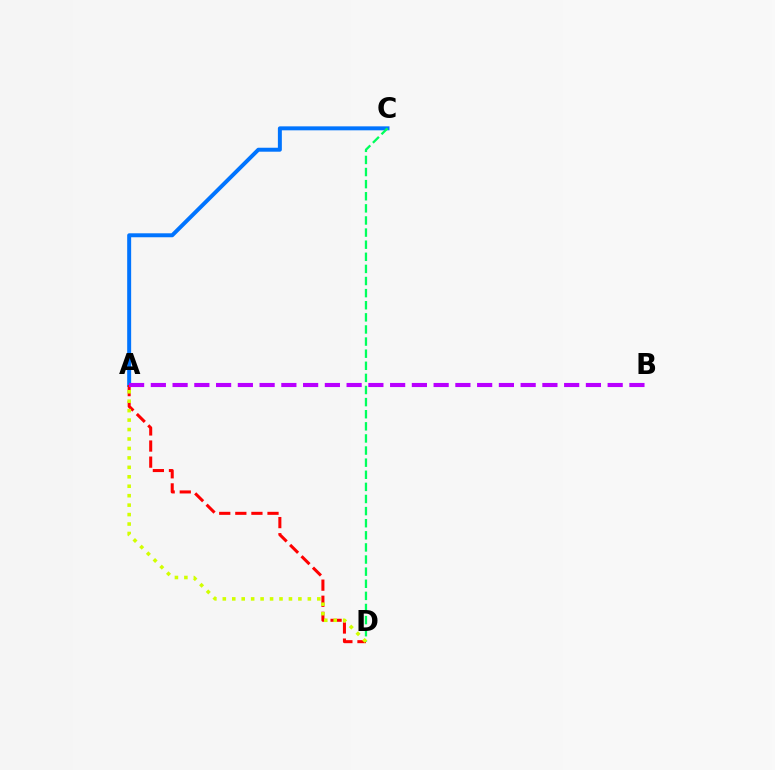{('A', 'C'): [{'color': '#0074ff', 'line_style': 'solid', 'thickness': 2.85}], ('C', 'D'): [{'color': '#00ff5c', 'line_style': 'dashed', 'thickness': 1.65}], ('A', 'D'): [{'color': '#ff0000', 'line_style': 'dashed', 'thickness': 2.19}, {'color': '#d1ff00', 'line_style': 'dotted', 'thickness': 2.57}], ('A', 'B'): [{'color': '#b900ff', 'line_style': 'dashed', 'thickness': 2.96}]}